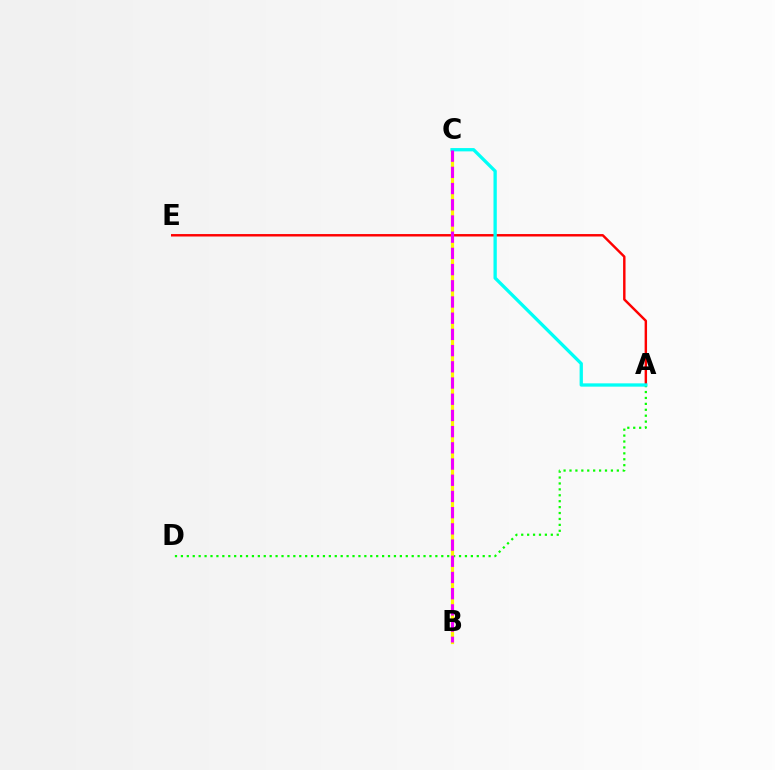{('B', 'C'): [{'color': '#0010ff', 'line_style': 'dotted', 'thickness': 2.12}, {'color': '#fcf500', 'line_style': 'solid', 'thickness': 2.31}, {'color': '#ee00ff', 'line_style': 'dashed', 'thickness': 2.2}], ('A', 'D'): [{'color': '#08ff00', 'line_style': 'dotted', 'thickness': 1.61}], ('A', 'E'): [{'color': '#ff0000', 'line_style': 'solid', 'thickness': 1.75}], ('A', 'C'): [{'color': '#00fff6', 'line_style': 'solid', 'thickness': 2.38}]}